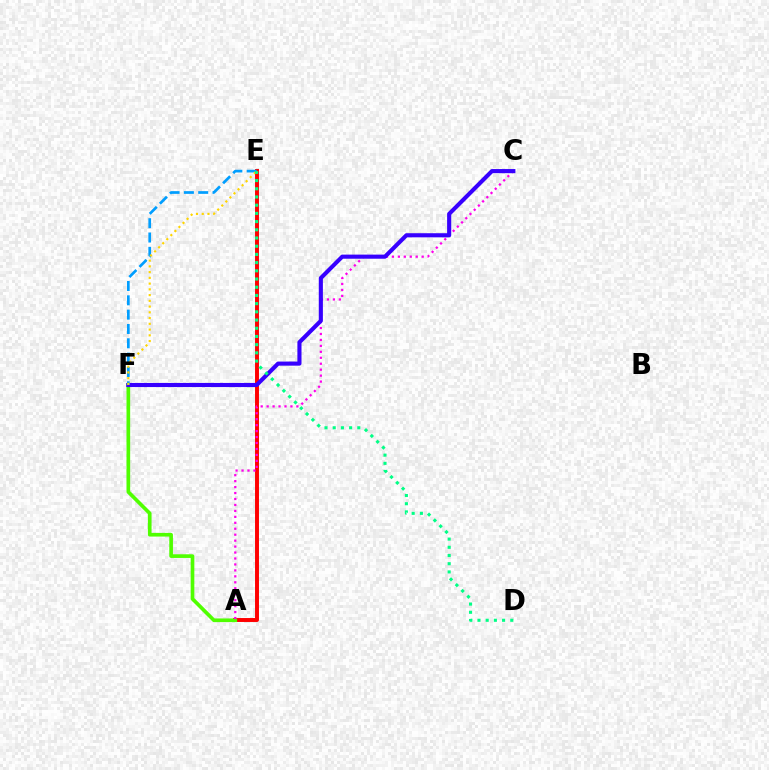{('A', 'E'): [{'color': '#ff0000', 'line_style': 'solid', 'thickness': 2.84}], ('A', 'F'): [{'color': '#4fff00', 'line_style': 'solid', 'thickness': 2.64}], ('A', 'C'): [{'color': '#ff00ed', 'line_style': 'dotted', 'thickness': 1.62}], ('C', 'F'): [{'color': '#3700ff', 'line_style': 'solid', 'thickness': 2.96}], ('E', 'F'): [{'color': '#009eff', 'line_style': 'dashed', 'thickness': 1.95}, {'color': '#ffd500', 'line_style': 'dotted', 'thickness': 1.56}], ('D', 'E'): [{'color': '#00ff86', 'line_style': 'dotted', 'thickness': 2.23}]}